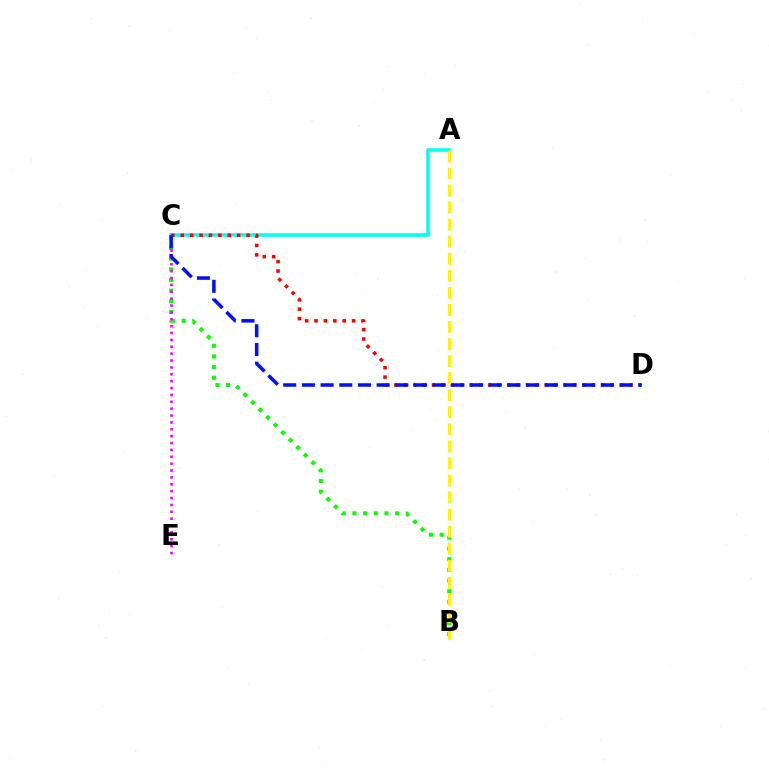{('A', 'C'): [{'color': '#00fff6', 'line_style': 'solid', 'thickness': 2.58}], ('B', 'C'): [{'color': '#08ff00', 'line_style': 'dotted', 'thickness': 2.9}], ('C', 'D'): [{'color': '#ff0000', 'line_style': 'dotted', 'thickness': 2.55}, {'color': '#0010ff', 'line_style': 'dashed', 'thickness': 2.54}], ('C', 'E'): [{'color': '#ee00ff', 'line_style': 'dotted', 'thickness': 1.87}], ('A', 'B'): [{'color': '#fcf500', 'line_style': 'dashed', 'thickness': 2.32}]}